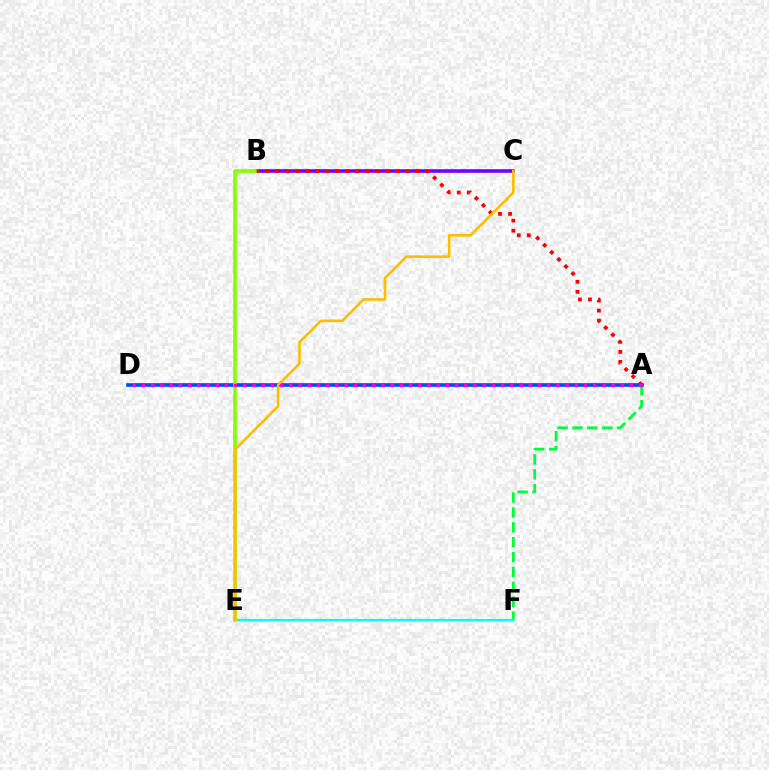{('A', 'F'): [{'color': '#00ff39', 'line_style': 'dashed', 'thickness': 2.02}], ('E', 'F'): [{'color': '#00fff6', 'line_style': 'solid', 'thickness': 1.62}], ('B', 'C'): [{'color': '#7200ff', 'line_style': 'solid', 'thickness': 2.58}], ('A', 'D'): [{'color': '#004bff', 'line_style': 'solid', 'thickness': 2.64}, {'color': '#ff00cf', 'line_style': 'dotted', 'thickness': 2.5}], ('B', 'E'): [{'color': '#84ff00', 'line_style': 'solid', 'thickness': 2.6}], ('A', 'B'): [{'color': '#ff0000', 'line_style': 'dotted', 'thickness': 2.72}], ('C', 'E'): [{'color': '#ffbd00', 'line_style': 'solid', 'thickness': 1.87}]}